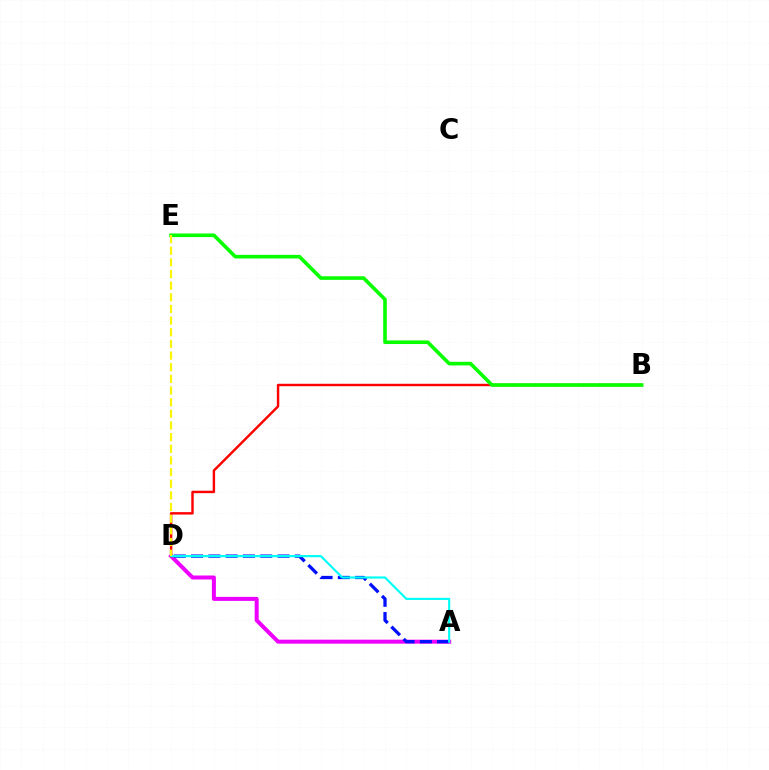{('A', 'D'): [{'color': '#ee00ff', 'line_style': 'solid', 'thickness': 2.88}, {'color': '#0010ff', 'line_style': 'dashed', 'thickness': 2.35}, {'color': '#00fff6', 'line_style': 'solid', 'thickness': 1.55}], ('B', 'D'): [{'color': '#ff0000', 'line_style': 'solid', 'thickness': 1.75}], ('B', 'E'): [{'color': '#08ff00', 'line_style': 'solid', 'thickness': 2.6}], ('D', 'E'): [{'color': '#fcf500', 'line_style': 'dashed', 'thickness': 1.58}]}